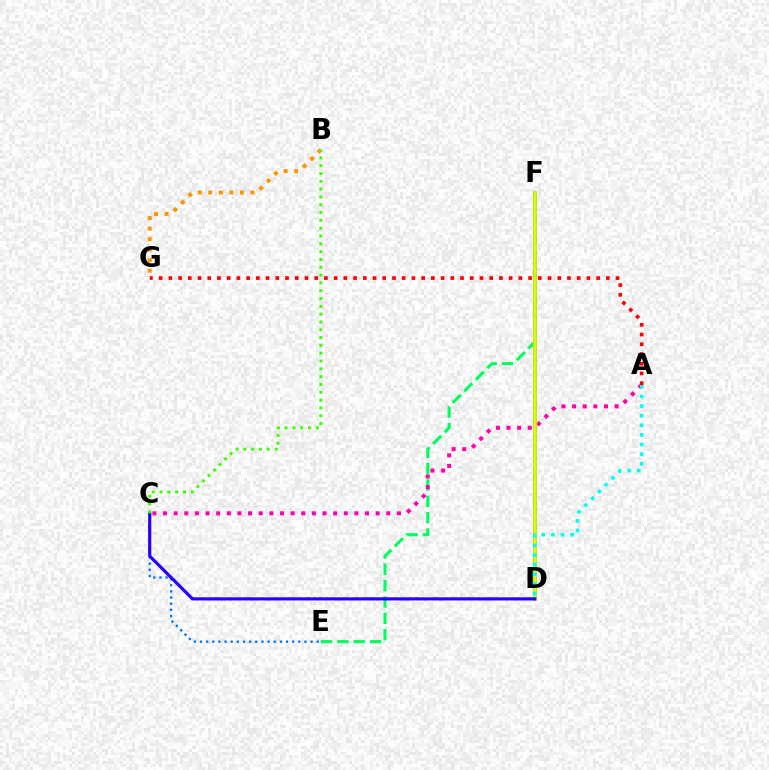{('E', 'F'): [{'color': '#00ff5c', 'line_style': 'dashed', 'thickness': 2.22}], ('A', 'C'): [{'color': '#ff00ac', 'line_style': 'dotted', 'thickness': 2.89}], ('D', 'F'): [{'color': '#b900ff', 'line_style': 'solid', 'thickness': 2.69}, {'color': '#d1ff00', 'line_style': 'solid', 'thickness': 2.67}], ('C', 'E'): [{'color': '#0074ff', 'line_style': 'dotted', 'thickness': 1.67}], ('A', 'G'): [{'color': '#ff0000', 'line_style': 'dotted', 'thickness': 2.64}], ('C', 'D'): [{'color': '#2500ff', 'line_style': 'solid', 'thickness': 2.27}], ('B', 'G'): [{'color': '#ff9400', 'line_style': 'dotted', 'thickness': 2.86}], ('B', 'C'): [{'color': '#3dff00', 'line_style': 'dotted', 'thickness': 2.12}], ('A', 'D'): [{'color': '#00fff6', 'line_style': 'dotted', 'thickness': 2.61}]}